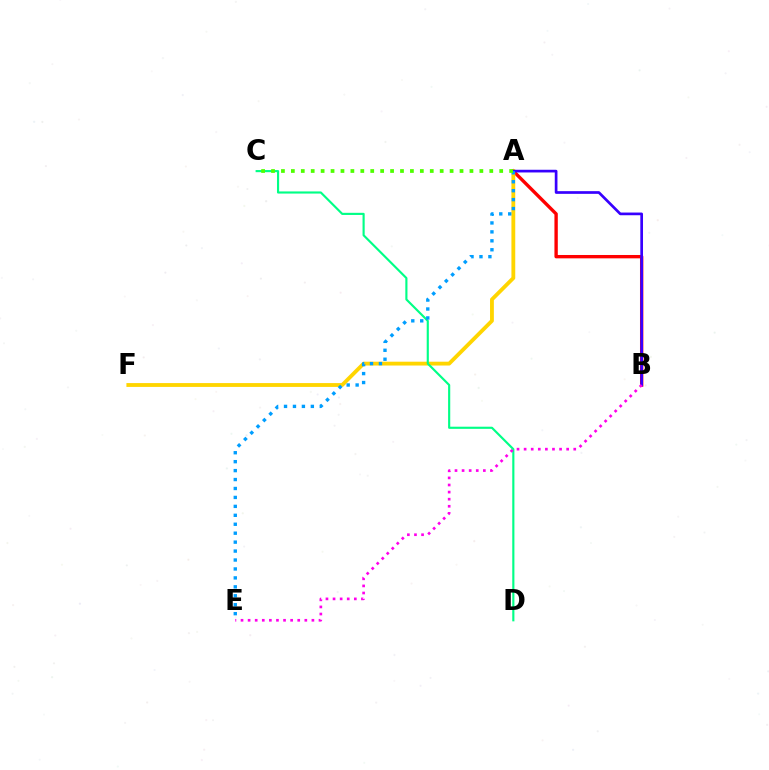{('A', 'B'): [{'color': '#ff0000', 'line_style': 'solid', 'thickness': 2.42}, {'color': '#3700ff', 'line_style': 'solid', 'thickness': 1.94}], ('A', 'F'): [{'color': '#ffd500', 'line_style': 'solid', 'thickness': 2.76}], ('C', 'D'): [{'color': '#00ff86', 'line_style': 'solid', 'thickness': 1.54}], ('B', 'E'): [{'color': '#ff00ed', 'line_style': 'dotted', 'thickness': 1.93}], ('A', 'E'): [{'color': '#009eff', 'line_style': 'dotted', 'thickness': 2.43}], ('A', 'C'): [{'color': '#4fff00', 'line_style': 'dotted', 'thickness': 2.7}]}